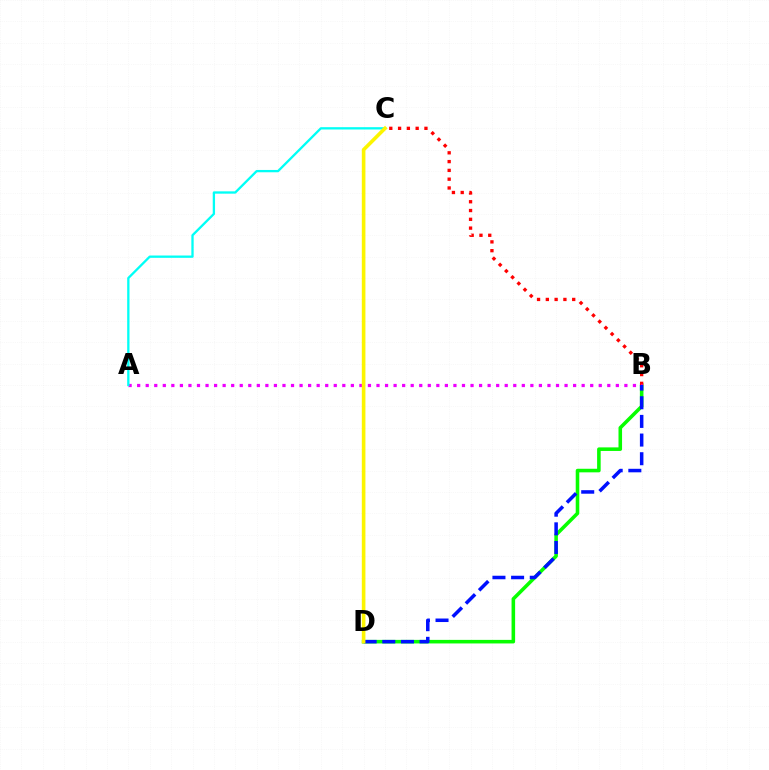{('B', 'D'): [{'color': '#08ff00', 'line_style': 'solid', 'thickness': 2.57}, {'color': '#0010ff', 'line_style': 'dashed', 'thickness': 2.53}], ('B', 'C'): [{'color': '#ff0000', 'line_style': 'dotted', 'thickness': 2.39}], ('A', 'B'): [{'color': '#ee00ff', 'line_style': 'dotted', 'thickness': 2.32}], ('A', 'C'): [{'color': '#00fff6', 'line_style': 'solid', 'thickness': 1.66}], ('C', 'D'): [{'color': '#fcf500', 'line_style': 'solid', 'thickness': 2.6}]}